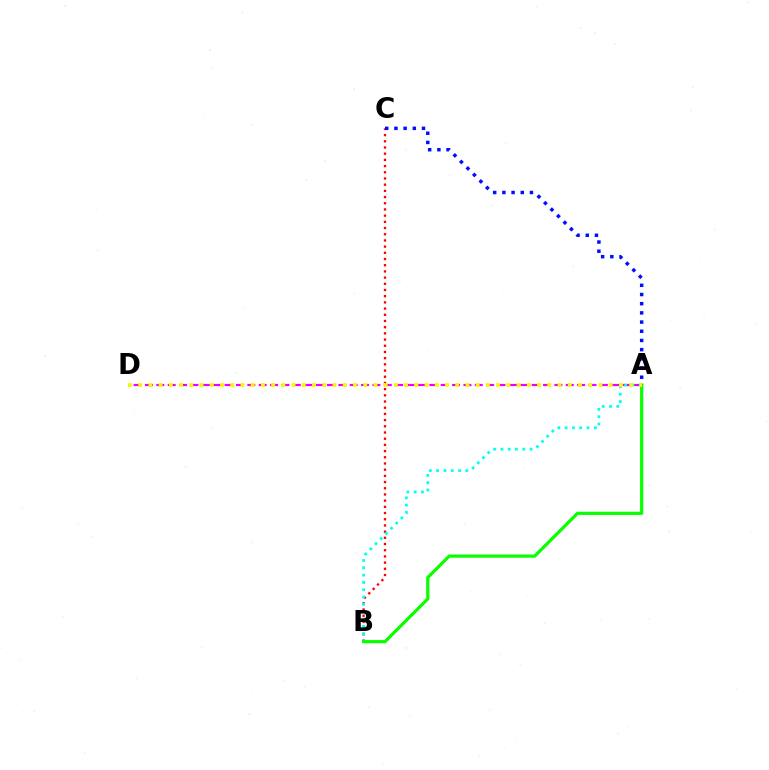{('B', 'C'): [{'color': '#ff0000', 'line_style': 'dotted', 'thickness': 1.68}], ('A', 'D'): [{'color': '#ee00ff', 'line_style': 'dashed', 'thickness': 1.55}, {'color': '#fcf500', 'line_style': 'dotted', 'thickness': 2.78}], ('A', 'B'): [{'color': '#00fff6', 'line_style': 'dotted', 'thickness': 1.99}, {'color': '#08ff00', 'line_style': 'solid', 'thickness': 2.3}], ('A', 'C'): [{'color': '#0010ff', 'line_style': 'dotted', 'thickness': 2.5}]}